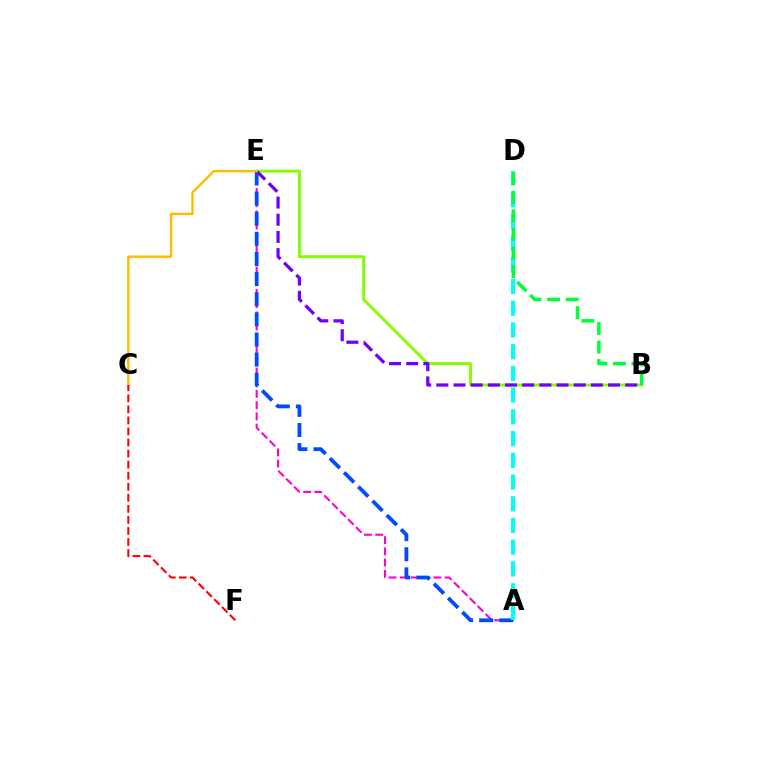{('A', 'E'): [{'color': '#ff00cf', 'line_style': 'dashed', 'thickness': 1.52}, {'color': '#004bff', 'line_style': 'dashed', 'thickness': 2.73}], ('B', 'E'): [{'color': '#84ff00', 'line_style': 'solid', 'thickness': 2.1}, {'color': '#7200ff', 'line_style': 'dashed', 'thickness': 2.33}], ('C', 'E'): [{'color': '#ffbd00', 'line_style': 'solid', 'thickness': 1.75}], ('A', 'D'): [{'color': '#00fff6', 'line_style': 'dashed', 'thickness': 2.95}], ('C', 'F'): [{'color': '#ff0000', 'line_style': 'dashed', 'thickness': 1.5}], ('B', 'D'): [{'color': '#00ff39', 'line_style': 'dashed', 'thickness': 2.52}]}